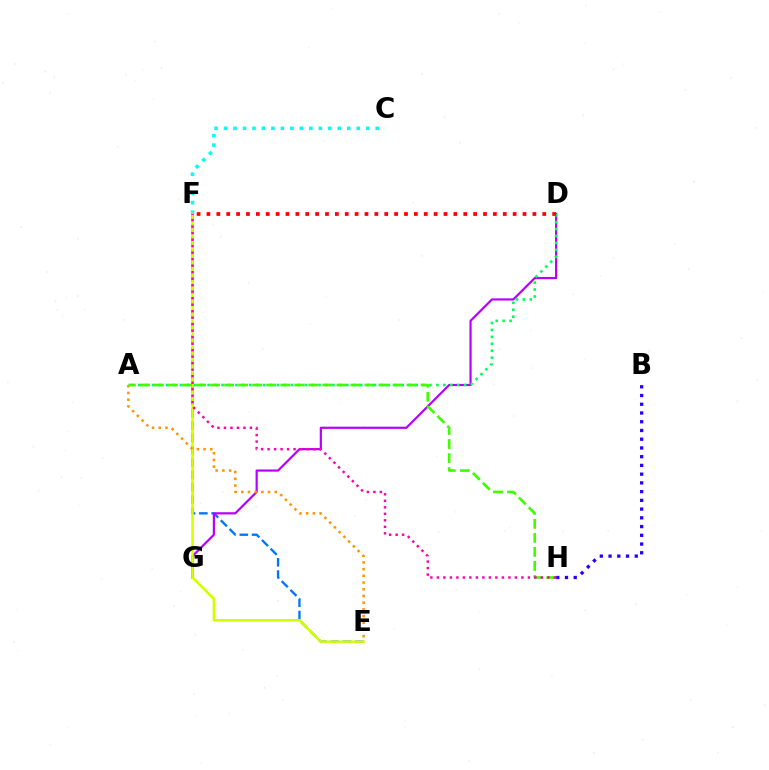{('E', 'F'): [{'color': '#0074ff', 'line_style': 'dashed', 'thickness': 1.67}, {'color': '#d1ff00', 'line_style': 'solid', 'thickness': 1.79}], ('D', 'G'): [{'color': '#b900ff', 'line_style': 'solid', 'thickness': 1.59}], ('B', 'H'): [{'color': '#2500ff', 'line_style': 'dotted', 'thickness': 2.37}], ('A', 'D'): [{'color': '#00ff5c', 'line_style': 'dotted', 'thickness': 1.88}], ('C', 'F'): [{'color': '#00fff6', 'line_style': 'dotted', 'thickness': 2.58}], ('A', 'E'): [{'color': '#ff9400', 'line_style': 'dotted', 'thickness': 1.82}], ('A', 'H'): [{'color': '#3dff00', 'line_style': 'dashed', 'thickness': 1.91}], ('D', 'F'): [{'color': '#ff0000', 'line_style': 'dotted', 'thickness': 2.68}], ('F', 'H'): [{'color': '#ff00ac', 'line_style': 'dotted', 'thickness': 1.77}]}